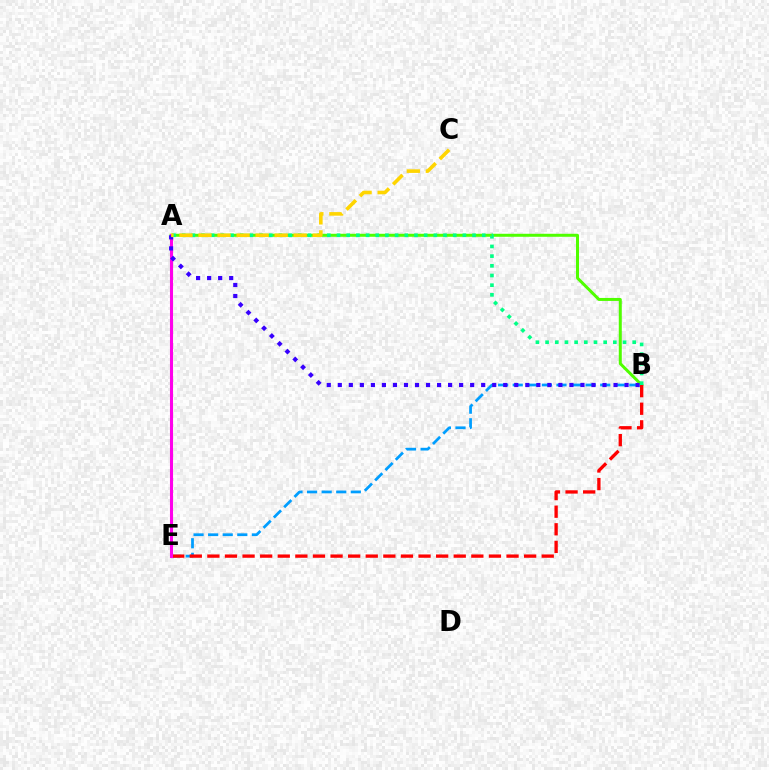{('B', 'E'): [{'color': '#009eff', 'line_style': 'dashed', 'thickness': 1.98}, {'color': '#ff0000', 'line_style': 'dashed', 'thickness': 2.39}], ('A', 'B'): [{'color': '#4fff00', 'line_style': 'solid', 'thickness': 2.16}, {'color': '#3700ff', 'line_style': 'dotted', 'thickness': 3.0}, {'color': '#00ff86', 'line_style': 'dotted', 'thickness': 2.63}], ('A', 'E'): [{'color': '#ff00ed', 'line_style': 'solid', 'thickness': 2.21}], ('A', 'C'): [{'color': '#ffd500', 'line_style': 'dashed', 'thickness': 2.59}]}